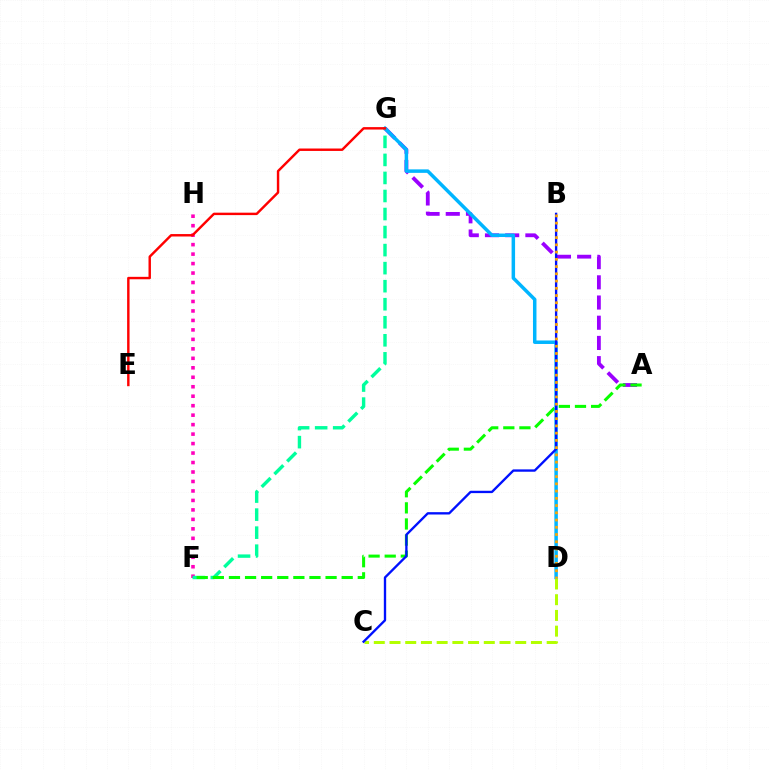{('A', 'G'): [{'color': '#9b00ff', 'line_style': 'dashed', 'thickness': 2.74}], ('F', 'H'): [{'color': '#ff00bd', 'line_style': 'dotted', 'thickness': 2.57}], ('F', 'G'): [{'color': '#00ff9d', 'line_style': 'dashed', 'thickness': 2.45}], ('A', 'F'): [{'color': '#08ff00', 'line_style': 'dashed', 'thickness': 2.19}], ('D', 'G'): [{'color': '#00b5ff', 'line_style': 'solid', 'thickness': 2.51}], ('C', 'D'): [{'color': '#b3ff00', 'line_style': 'dashed', 'thickness': 2.13}], ('E', 'G'): [{'color': '#ff0000', 'line_style': 'solid', 'thickness': 1.75}], ('B', 'C'): [{'color': '#0010ff', 'line_style': 'solid', 'thickness': 1.69}], ('B', 'D'): [{'color': '#ffa500', 'line_style': 'dotted', 'thickness': 1.97}]}